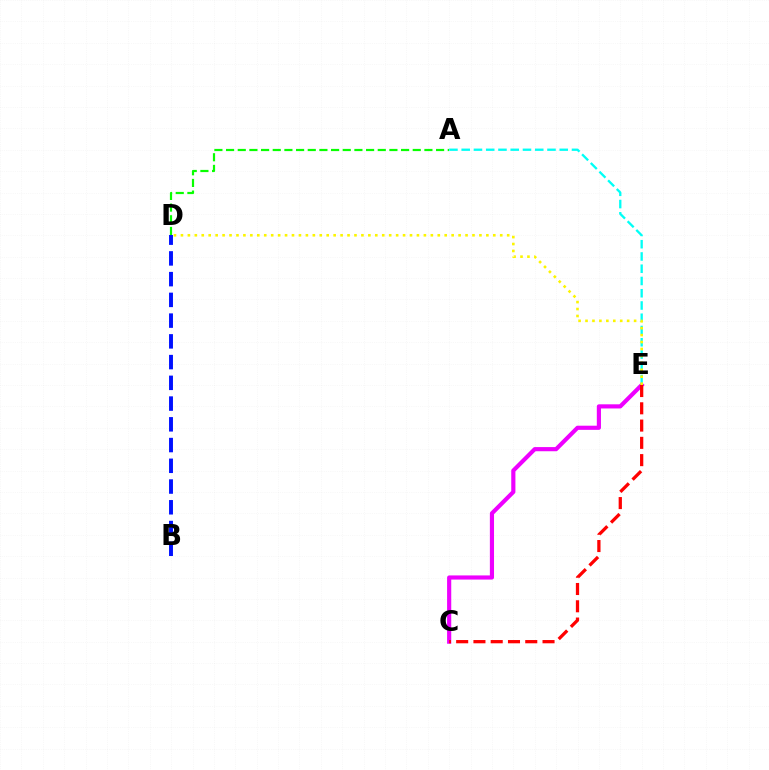{('C', 'E'): [{'color': '#ee00ff', 'line_style': 'solid', 'thickness': 2.99}, {'color': '#ff0000', 'line_style': 'dashed', 'thickness': 2.35}], ('A', 'E'): [{'color': '#00fff6', 'line_style': 'dashed', 'thickness': 1.66}], ('A', 'D'): [{'color': '#08ff00', 'line_style': 'dashed', 'thickness': 1.58}], ('D', 'E'): [{'color': '#fcf500', 'line_style': 'dotted', 'thickness': 1.89}], ('B', 'D'): [{'color': '#0010ff', 'line_style': 'dashed', 'thickness': 2.82}]}